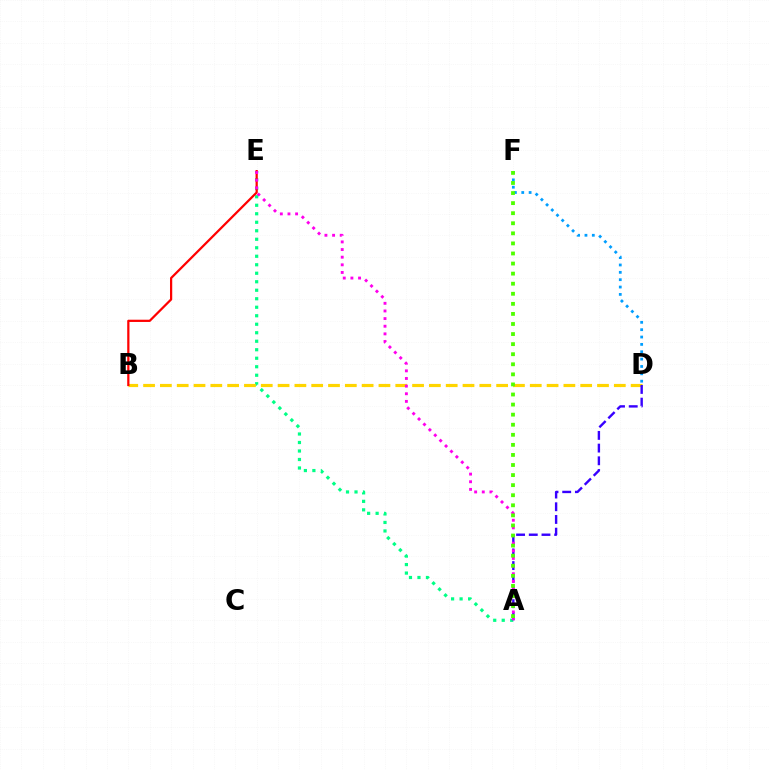{('A', 'E'): [{'color': '#00ff86', 'line_style': 'dotted', 'thickness': 2.31}, {'color': '#ff00ed', 'line_style': 'dotted', 'thickness': 2.08}], ('B', 'D'): [{'color': '#ffd500', 'line_style': 'dashed', 'thickness': 2.28}], ('A', 'D'): [{'color': '#3700ff', 'line_style': 'dashed', 'thickness': 1.73}], ('D', 'F'): [{'color': '#009eff', 'line_style': 'dotted', 'thickness': 2.0}], ('B', 'E'): [{'color': '#ff0000', 'line_style': 'solid', 'thickness': 1.61}], ('A', 'F'): [{'color': '#4fff00', 'line_style': 'dotted', 'thickness': 2.74}]}